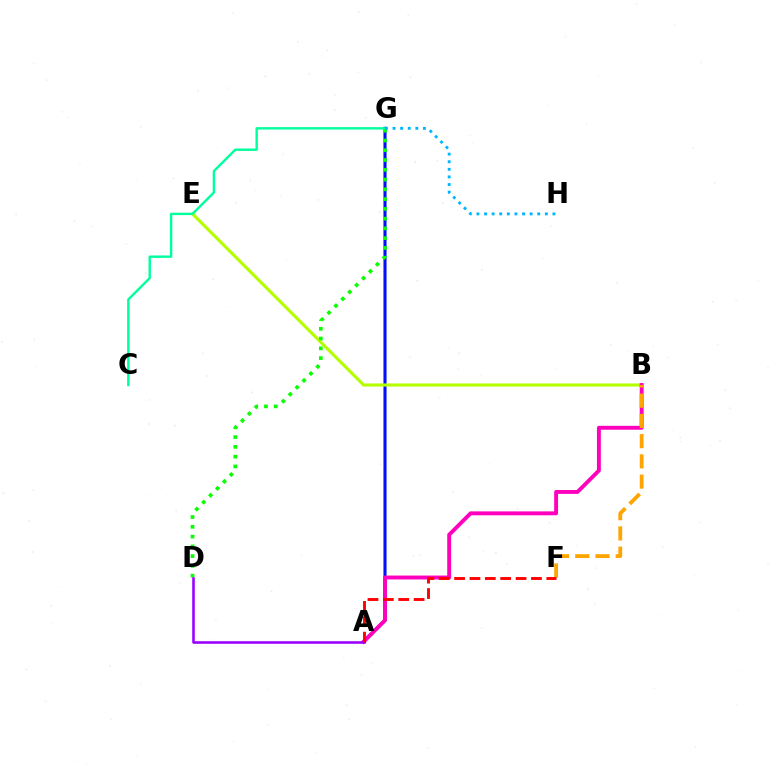{('A', 'G'): [{'color': '#0010ff', 'line_style': 'solid', 'thickness': 2.23}], ('B', 'E'): [{'color': '#b3ff00', 'line_style': 'solid', 'thickness': 2.25}], ('D', 'G'): [{'color': '#08ff00', 'line_style': 'dotted', 'thickness': 2.65}], ('C', 'G'): [{'color': '#00ff9d', 'line_style': 'solid', 'thickness': 1.73}], ('A', 'B'): [{'color': '#ff00bd', 'line_style': 'solid', 'thickness': 2.8}], ('A', 'D'): [{'color': '#9b00ff', 'line_style': 'solid', 'thickness': 1.86}], ('B', 'F'): [{'color': '#ffa500', 'line_style': 'dashed', 'thickness': 2.75}], ('A', 'F'): [{'color': '#ff0000', 'line_style': 'dashed', 'thickness': 2.09}], ('G', 'H'): [{'color': '#00b5ff', 'line_style': 'dotted', 'thickness': 2.06}]}